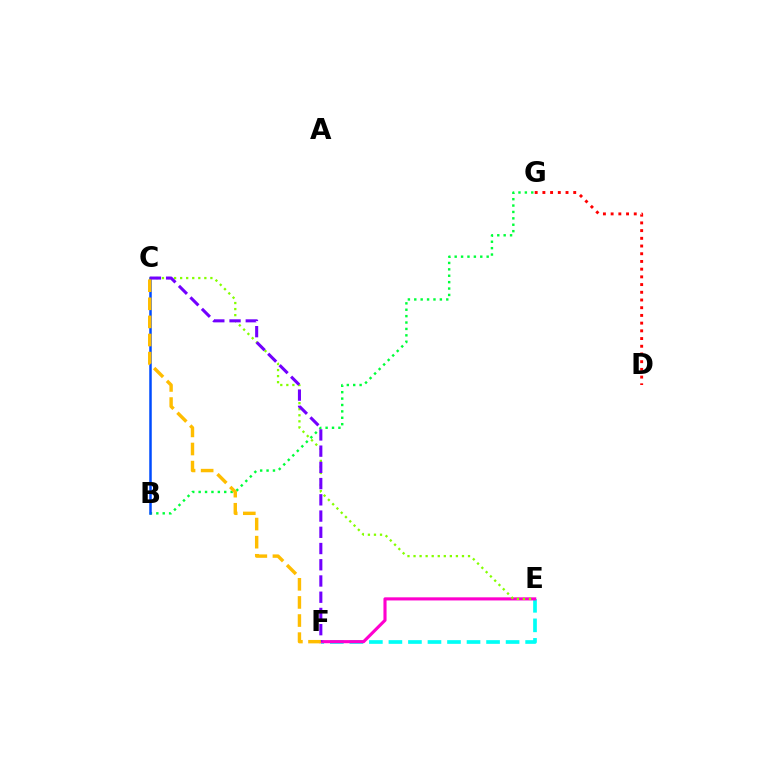{('E', 'F'): [{'color': '#00fff6', 'line_style': 'dashed', 'thickness': 2.65}, {'color': '#ff00cf', 'line_style': 'solid', 'thickness': 2.25}], ('B', 'G'): [{'color': '#00ff39', 'line_style': 'dotted', 'thickness': 1.74}], ('B', 'C'): [{'color': '#004bff', 'line_style': 'solid', 'thickness': 1.81}], ('C', 'E'): [{'color': '#84ff00', 'line_style': 'dotted', 'thickness': 1.64}], ('D', 'G'): [{'color': '#ff0000', 'line_style': 'dotted', 'thickness': 2.09}], ('C', 'F'): [{'color': '#7200ff', 'line_style': 'dashed', 'thickness': 2.2}, {'color': '#ffbd00', 'line_style': 'dashed', 'thickness': 2.46}]}